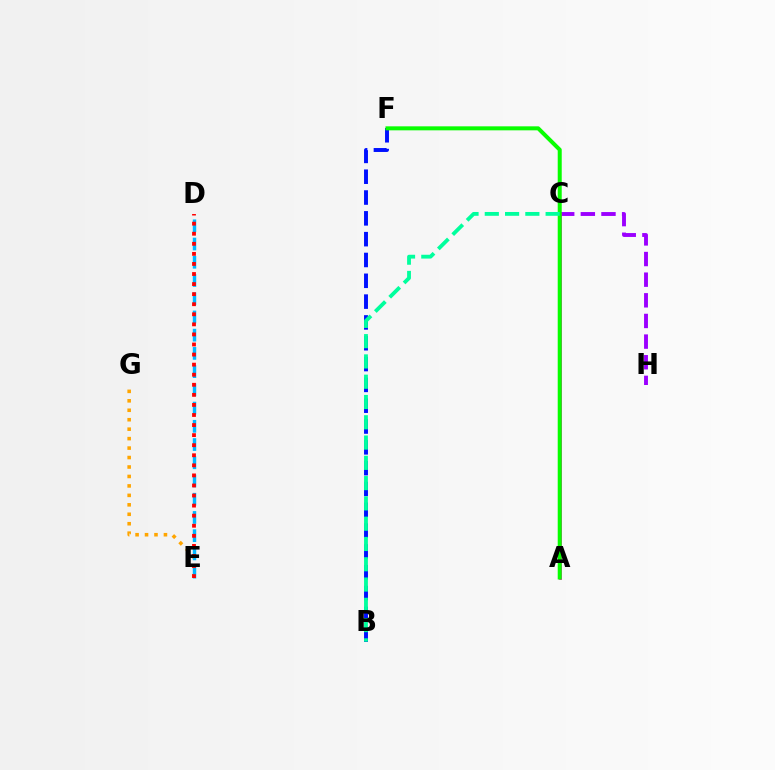{('C', 'H'): [{'color': '#9b00ff', 'line_style': 'dashed', 'thickness': 2.8}], ('E', 'G'): [{'color': '#ffa500', 'line_style': 'dotted', 'thickness': 2.57}], ('B', 'F'): [{'color': '#0010ff', 'line_style': 'dashed', 'thickness': 2.83}], ('A', 'C'): [{'color': '#b3ff00', 'line_style': 'dotted', 'thickness': 1.71}, {'color': '#ff00bd', 'line_style': 'solid', 'thickness': 1.99}], ('D', 'E'): [{'color': '#00b5ff', 'line_style': 'dashed', 'thickness': 2.48}, {'color': '#ff0000', 'line_style': 'dotted', 'thickness': 2.74}], ('A', 'F'): [{'color': '#08ff00', 'line_style': 'solid', 'thickness': 2.88}], ('B', 'C'): [{'color': '#00ff9d', 'line_style': 'dashed', 'thickness': 2.76}]}